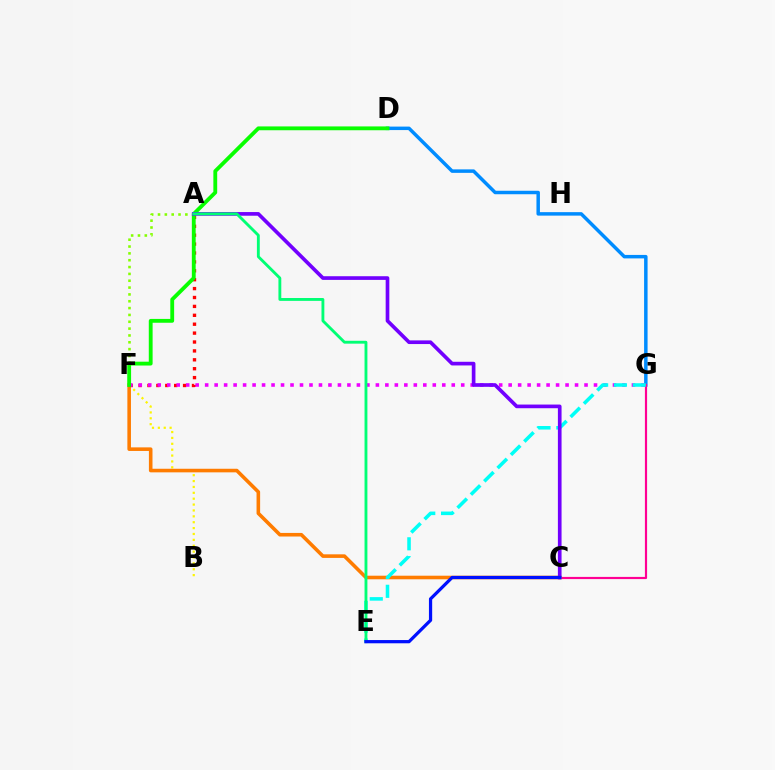{('D', 'G'): [{'color': '#008cff', 'line_style': 'solid', 'thickness': 2.51}], ('B', 'F'): [{'color': '#fcf500', 'line_style': 'dotted', 'thickness': 1.6}], ('C', 'G'): [{'color': '#ff0094', 'line_style': 'solid', 'thickness': 1.57}], ('C', 'F'): [{'color': '#ff7c00', 'line_style': 'solid', 'thickness': 2.58}], ('A', 'F'): [{'color': '#ff0000', 'line_style': 'dotted', 'thickness': 2.42}, {'color': '#84ff00', 'line_style': 'dotted', 'thickness': 1.86}], ('F', 'G'): [{'color': '#ee00ff', 'line_style': 'dotted', 'thickness': 2.58}], ('E', 'G'): [{'color': '#00fff6', 'line_style': 'dashed', 'thickness': 2.56}], ('D', 'F'): [{'color': '#08ff00', 'line_style': 'solid', 'thickness': 2.76}], ('A', 'C'): [{'color': '#7200ff', 'line_style': 'solid', 'thickness': 2.64}], ('A', 'E'): [{'color': '#00ff74', 'line_style': 'solid', 'thickness': 2.06}], ('C', 'E'): [{'color': '#0010ff', 'line_style': 'solid', 'thickness': 2.33}]}